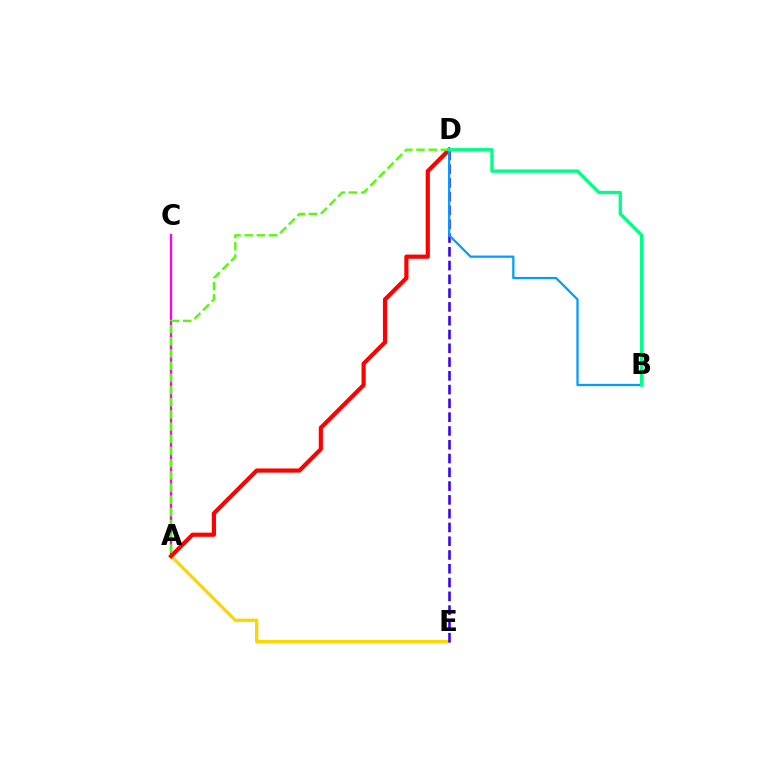{('A', 'E'): [{'color': '#ffd500', 'line_style': 'solid', 'thickness': 2.4}], ('D', 'E'): [{'color': '#3700ff', 'line_style': 'dashed', 'thickness': 1.87}], ('A', 'C'): [{'color': '#ff00ed', 'line_style': 'solid', 'thickness': 1.7}], ('A', 'D'): [{'color': '#ff0000', 'line_style': 'solid', 'thickness': 3.0}, {'color': '#4fff00', 'line_style': 'dashed', 'thickness': 1.66}], ('B', 'D'): [{'color': '#009eff', 'line_style': 'solid', 'thickness': 1.63}, {'color': '#00ff86', 'line_style': 'solid', 'thickness': 2.4}]}